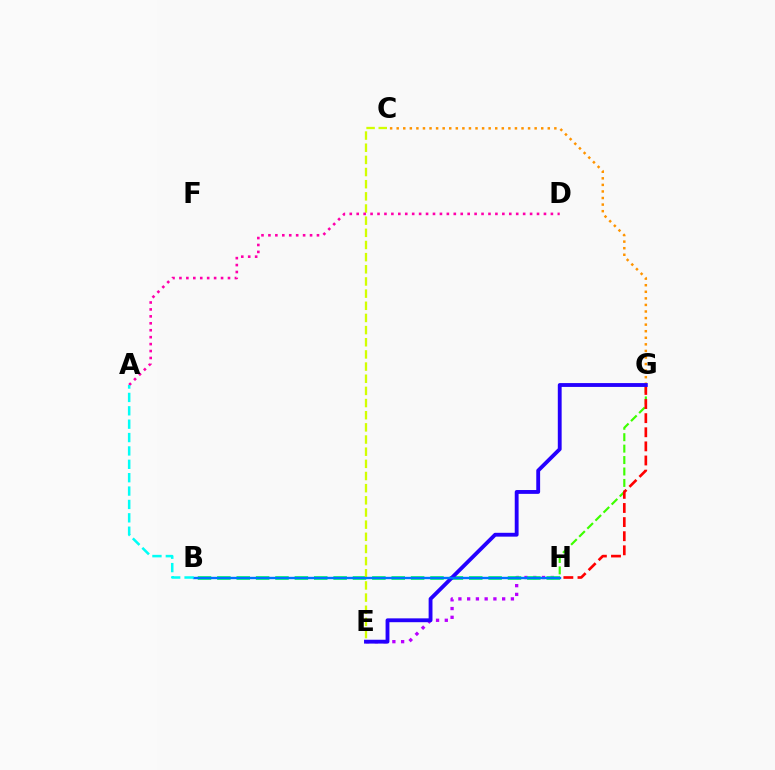{('C', 'G'): [{'color': '#ff9400', 'line_style': 'dotted', 'thickness': 1.78}], ('G', 'H'): [{'color': '#3dff00', 'line_style': 'dashed', 'thickness': 1.55}, {'color': '#ff0000', 'line_style': 'dashed', 'thickness': 1.92}], ('E', 'H'): [{'color': '#b900ff', 'line_style': 'dotted', 'thickness': 2.38}], ('B', 'H'): [{'color': '#00ff5c', 'line_style': 'dashed', 'thickness': 2.63}, {'color': '#0074ff', 'line_style': 'solid', 'thickness': 1.72}], ('E', 'G'): [{'color': '#2500ff', 'line_style': 'solid', 'thickness': 2.77}], ('C', 'E'): [{'color': '#d1ff00', 'line_style': 'dashed', 'thickness': 1.65}], ('A', 'D'): [{'color': '#ff00ac', 'line_style': 'dotted', 'thickness': 1.88}], ('A', 'B'): [{'color': '#00fff6', 'line_style': 'dashed', 'thickness': 1.82}]}